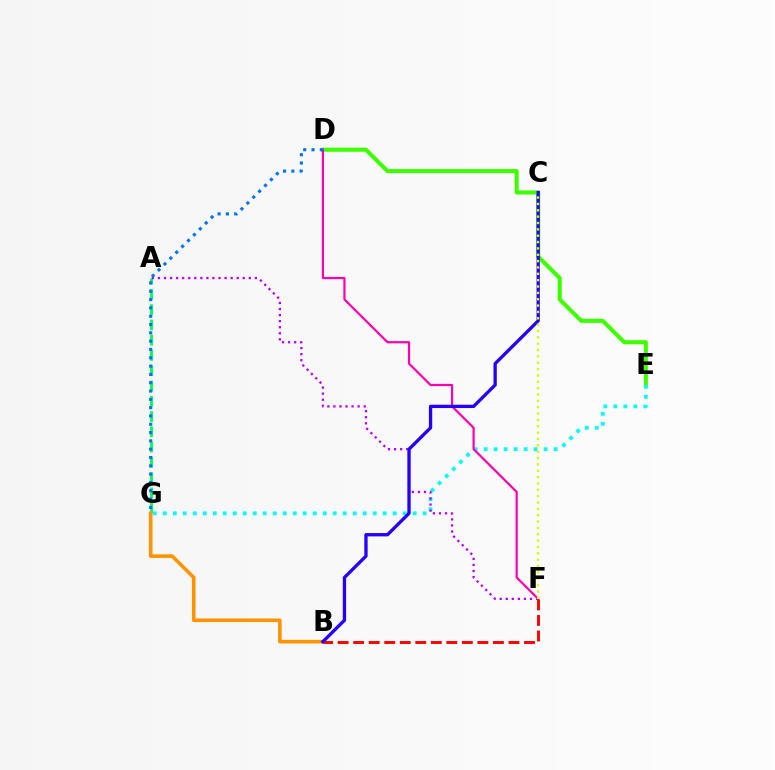{('A', 'G'): [{'color': '#00ff5c', 'line_style': 'dashed', 'thickness': 2.07}], ('B', 'G'): [{'color': '#ff9400', 'line_style': 'solid', 'thickness': 2.59}], ('D', 'E'): [{'color': '#3dff00', 'line_style': 'solid', 'thickness': 2.92}], ('E', 'G'): [{'color': '#00fff6', 'line_style': 'dotted', 'thickness': 2.72}], ('D', 'F'): [{'color': '#ff00ac', 'line_style': 'solid', 'thickness': 1.59}], ('A', 'F'): [{'color': '#b900ff', 'line_style': 'dotted', 'thickness': 1.65}], ('B', 'F'): [{'color': '#ff0000', 'line_style': 'dashed', 'thickness': 2.11}], ('B', 'C'): [{'color': '#2500ff', 'line_style': 'solid', 'thickness': 2.39}], ('C', 'F'): [{'color': '#d1ff00', 'line_style': 'dotted', 'thickness': 1.73}], ('D', 'G'): [{'color': '#0074ff', 'line_style': 'dotted', 'thickness': 2.26}]}